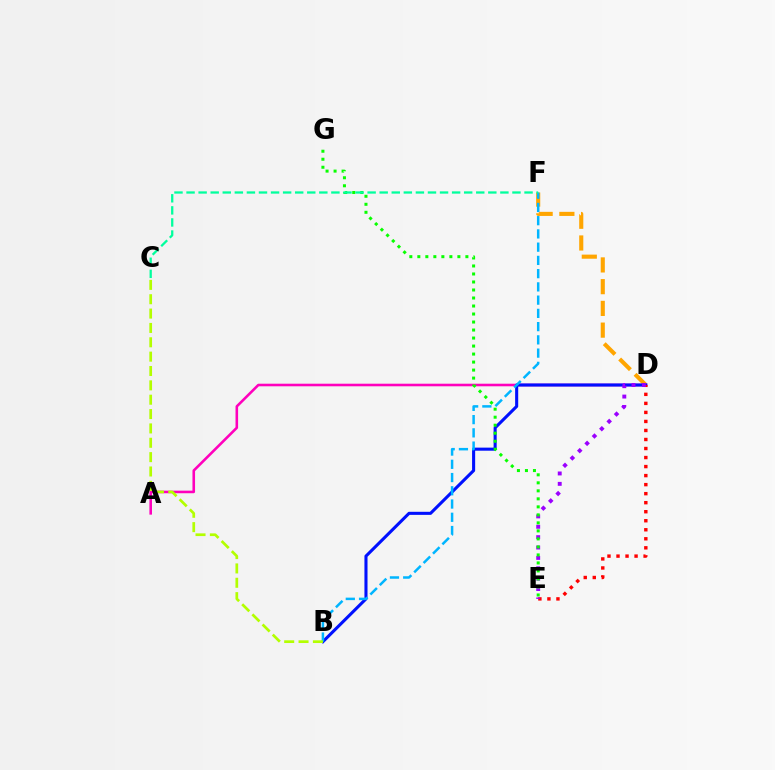{('D', 'F'): [{'color': '#ffa500', 'line_style': 'dashed', 'thickness': 2.95}], ('A', 'D'): [{'color': '#ff00bd', 'line_style': 'solid', 'thickness': 1.86}], ('B', 'D'): [{'color': '#0010ff', 'line_style': 'solid', 'thickness': 2.22}], ('D', 'E'): [{'color': '#ff0000', 'line_style': 'dotted', 'thickness': 2.45}, {'color': '#9b00ff', 'line_style': 'dotted', 'thickness': 2.82}], ('B', 'F'): [{'color': '#00b5ff', 'line_style': 'dashed', 'thickness': 1.8}], ('E', 'G'): [{'color': '#08ff00', 'line_style': 'dotted', 'thickness': 2.18}], ('B', 'C'): [{'color': '#b3ff00', 'line_style': 'dashed', 'thickness': 1.95}], ('C', 'F'): [{'color': '#00ff9d', 'line_style': 'dashed', 'thickness': 1.64}]}